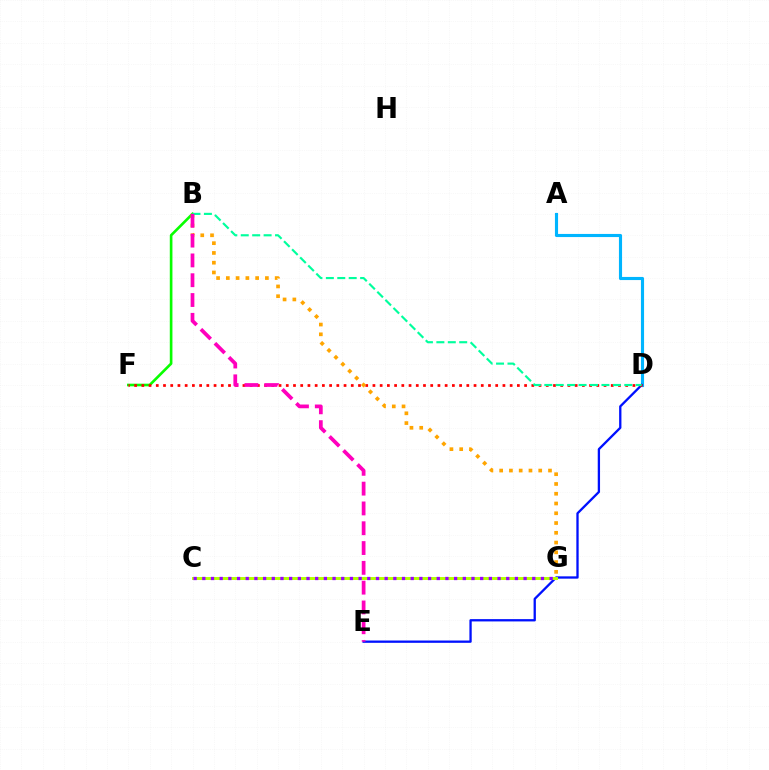{('B', 'F'): [{'color': '#08ff00', 'line_style': 'solid', 'thickness': 1.9}], ('A', 'D'): [{'color': '#00b5ff', 'line_style': 'solid', 'thickness': 2.25}], ('D', 'E'): [{'color': '#0010ff', 'line_style': 'solid', 'thickness': 1.66}], ('D', 'F'): [{'color': '#ff0000', 'line_style': 'dotted', 'thickness': 1.96}], ('B', 'G'): [{'color': '#ffa500', 'line_style': 'dotted', 'thickness': 2.65}], ('C', 'G'): [{'color': '#b3ff00', 'line_style': 'solid', 'thickness': 2.13}, {'color': '#9b00ff', 'line_style': 'dotted', 'thickness': 2.36}], ('B', 'D'): [{'color': '#00ff9d', 'line_style': 'dashed', 'thickness': 1.55}], ('B', 'E'): [{'color': '#ff00bd', 'line_style': 'dashed', 'thickness': 2.69}]}